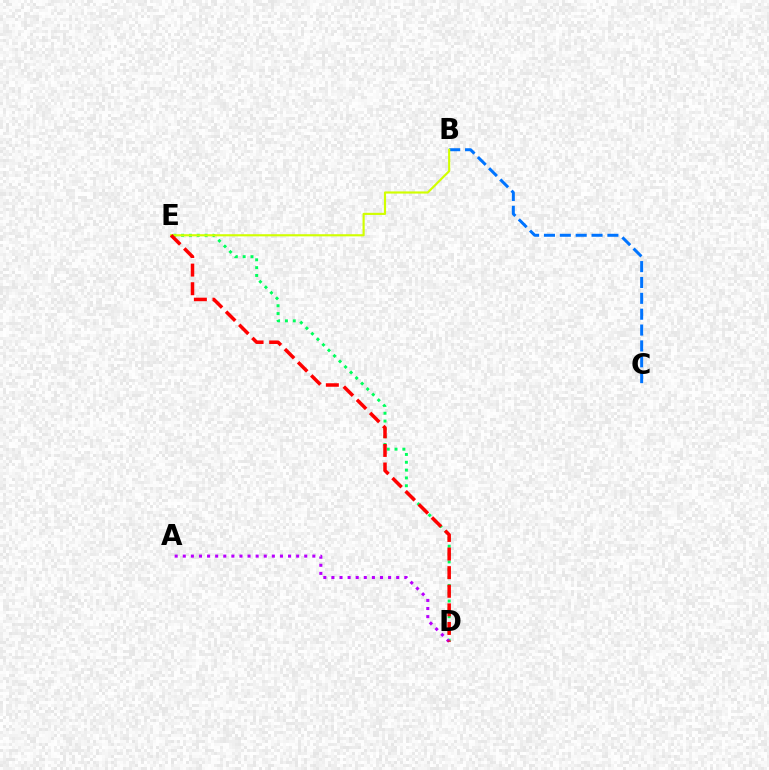{('B', 'C'): [{'color': '#0074ff', 'line_style': 'dashed', 'thickness': 2.15}], ('D', 'E'): [{'color': '#00ff5c', 'line_style': 'dotted', 'thickness': 2.13}, {'color': '#ff0000', 'line_style': 'dashed', 'thickness': 2.53}], ('A', 'D'): [{'color': '#b900ff', 'line_style': 'dotted', 'thickness': 2.2}], ('B', 'E'): [{'color': '#d1ff00', 'line_style': 'solid', 'thickness': 1.55}]}